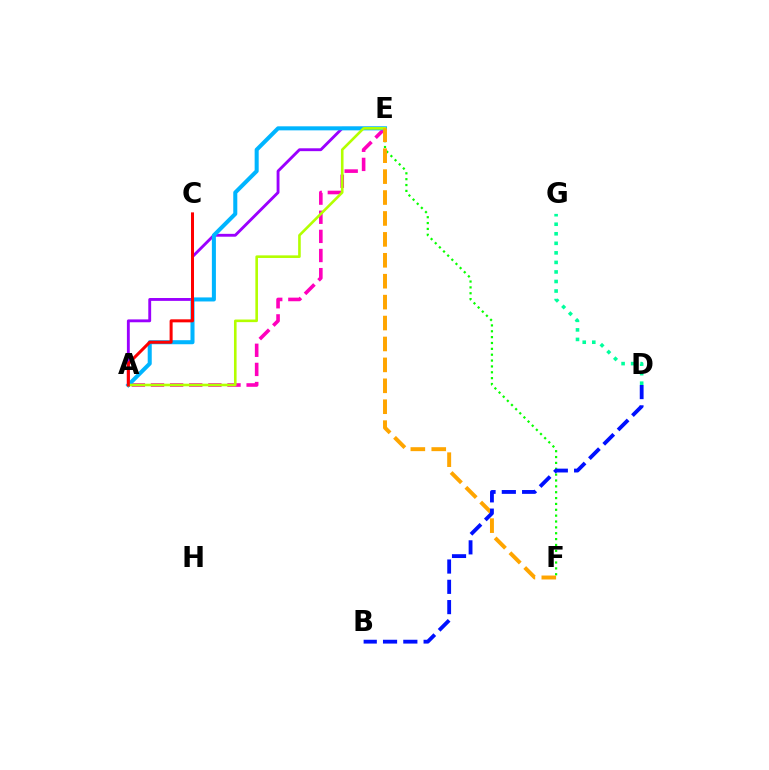{('A', 'E'): [{'color': '#ff00bd', 'line_style': 'dashed', 'thickness': 2.6}, {'color': '#9b00ff', 'line_style': 'solid', 'thickness': 2.06}, {'color': '#00b5ff', 'line_style': 'solid', 'thickness': 2.91}, {'color': '#b3ff00', 'line_style': 'solid', 'thickness': 1.88}], ('E', 'F'): [{'color': '#08ff00', 'line_style': 'dotted', 'thickness': 1.59}, {'color': '#ffa500', 'line_style': 'dashed', 'thickness': 2.84}], ('A', 'C'): [{'color': '#ff0000', 'line_style': 'solid', 'thickness': 2.17}], ('D', 'G'): [{'color': '#00ff9d', 'line_style': 'dotted', 'thickness': 2.59}], ('B', 'D'): [{'color': '#0010ff', 'line_style': 'dashed', 'thickness': 2.76}]}